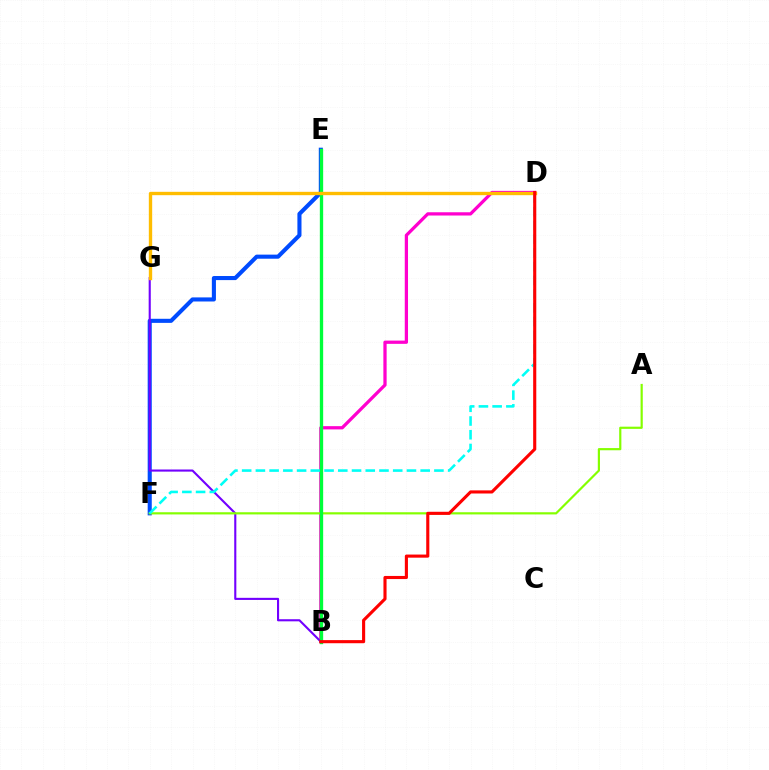{('B', 'D'): [{'color': '#ff00cf', 'line_style': 'solid', 'thickness': 2.35}, {'color': '#ff0000', 'line_style': 'solid', 'thickness': 2.24}], ('E', 'F'): [{'color': '#004bff', 'line_style': 'solid', 'thickness': 2.94}], ('B', 'G'): [{'color': '#7200ff', 'line_style': 'solid', 'thickness': 1.52}], ('A', 'F'): [{'color': '#84ff00', 'line_style': 'solid', 'thickness': 1.58}], ('D', 'F'): [{'color': '#00fff6', 'line_style': 'dashed', 'thickness': 1.87}], ('B', 'E'): [{'color': '#00ff39', 'line_style': 'solid', 'thickness': 2.4}], ('D', 'G'): [{'color': '#ffbd00', 'line_style': 'solid', 'thickness': 2.42}]}